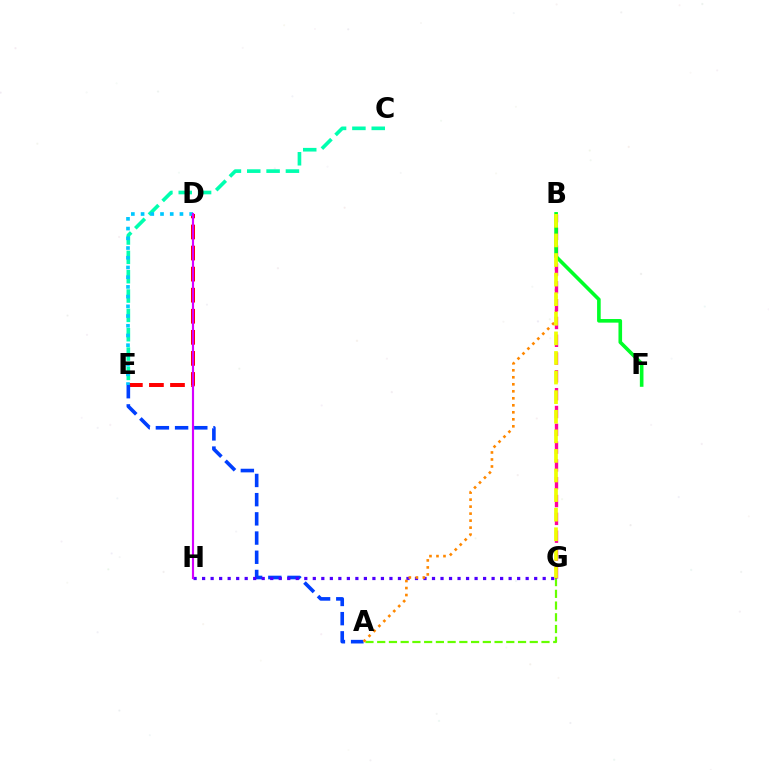{('C', 'E'): [{'color': '#00ffaf', 'line_style': 'dashed', 'thickness': 2.63}], ('D', 'E'): [{'color': '#ff0000', 'line_style': 'dashed', 'thickness': 2.86}, {'color': '#00c7ff', 'line_style': 'dotted', 'thickness': 2.64}], ('A', 'E'): [{'color': '#003fff', 'line_style': 'dashed', 'thickness': 2.61}], ('A', 'G'): [{'color': '#66ff00', 'line_style': 'dashed', 'thickness': 1.59}], ('G', 'H'): [{'color': '#4f00ff', 'line_style': 'dotted', 'thickness': 2.31}], ('A', 'B'): [{'color': '#ff8800', 'line_style': 'dotted', 'thickness': 1.9}], ('D', 'H'): [{'color': '#d600ff', 'line_style': 'solid', 'thickness': 1.55}], ('B', 'G'): [{'color': '#ff00a0', 'line_style': 'dashed', 'thickness': 2.42}, {'color': '#eeff00', 'line_style': 'dashed', 'thickness': 2.66}], ('B', 'F'): [{'color': '#00ff27', 'line_style': 'solid', 'thickness': 2.6}]}